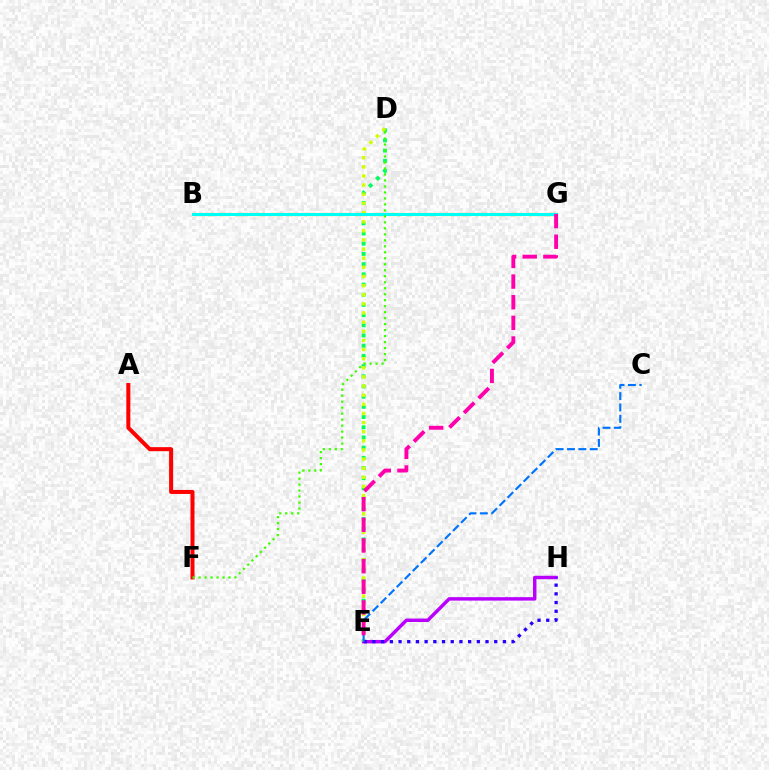{('D', 'E'): [{'color': '#00ff5c', 'line_style': 'dotted', 'thickness': 2.77}, {'color': '#d1ff00', 'line_style': 'dotted', 'thickness': 2.48}], ('E', 'H'): [{'color': '#b900ff', 'line_style': 'solid', 'thickness': 2.48}, {'color': '#2500ff', 'line_style': 'dotted', 'thickness': 2.36}], ('B', 'G'): [{'color': '#ff9400', 'line_style': 'dashed', 'thickness': 2.33}, {'color': '#00fff6', 'line_style': 'solid', 'thickness': 2.16}], ('A', 'F'): [{'color': '#ff0000', 'line_style': 'solid', 'thickness': 2.89}], ('C', 'E'): [{'color': '#0074ff', 'line_style': 'dashed', 'thickness': 1.54}], ('D', 'F'): [{'color': '#3dff00', 'line_style': 'dotted', 'thickness': 1.63}], ('E', 'G'): [{'color': '#ff00ac', 'line_style': 'dashed', 'thickness': 2.8}]}